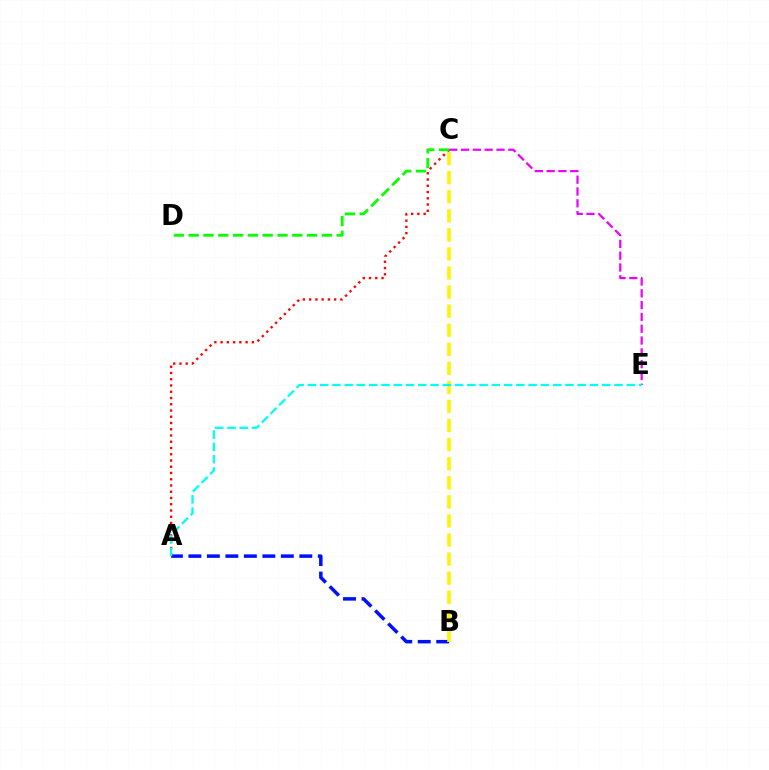{('A', 'B'): [{'color': '#0010ff', 'line_style': 'dashed', 'thickness': 2.51}], ('A', 'C'): [{'color': '#ff0000', 'line_style': 'dotted', 'thickness': 1.7}], ('B', 'C'): [{'color': '#fcf500', 'line_style': 'dashed', 'thickness': 2.59}], ('C', 'D'): [{'color': '#08ff00', 'line_style': 'dashed', 'thickness': 2.01}], ('C', 'E'): [{'color': '#ee00ff', 'line_style': 'dashed', 'thickness': 1.6}], ('A', 'E'): [{'color': '#00fff6', 'line_style': 'dashed', 'thickness': 1.67}]}